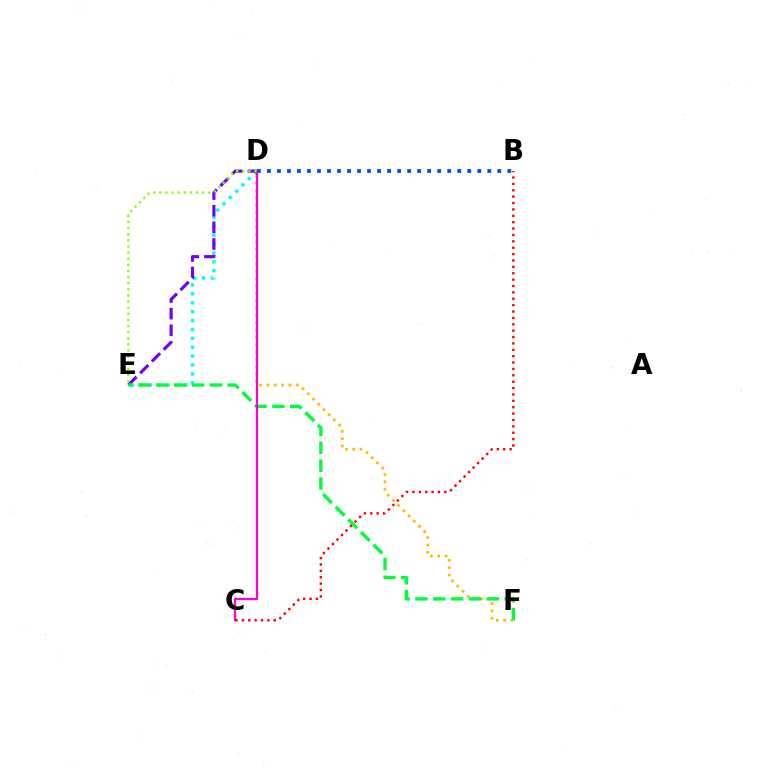{('D', 'E'): [{'color': '#00fff6', 'line_style': 'dotted', 'thickness': 2.42}, {'color': '#7200ff', 'line_style': 'dashed', 'thickness': 2.26}, {'color': '#84ff00', 'line_style': 'dotted', 'thickness': 1.66}], ('D', 'F'): [{'color': '#ffbd00', 'line_style': 'dotted', 'thickness': 2.0}], ('E', 'F'): [{'color': '#00ff39', 'line_style': 'dashed', 'thickness': 2.42}], ('C', 'D'): [{'color': '#ff00cf', 'line_style': 'solid', 'thickness': 1.64}], ('B', 'D'): [{'color': '#004bff', 'line_style': 'dotted', 'thickness': 2.72}], ('B', 'C'): [{'color': '#ff0000', 'line_style': 'dotted', 'thickness': 1.73}]}